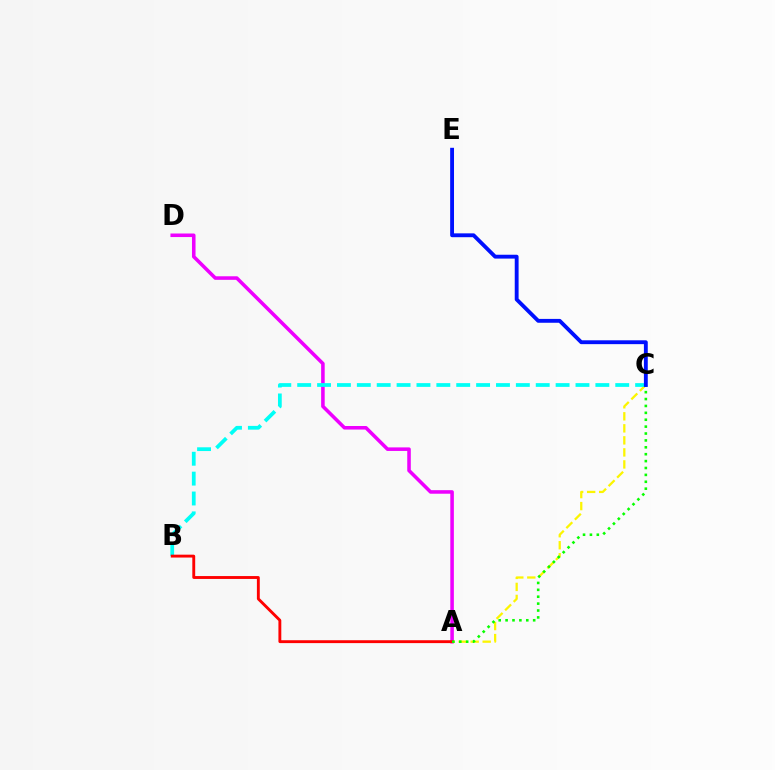{('A', 'C'): [{'color': '#fcf500', 'line_style': 'dashed', 'thickness': 1.63}, {'color': '#08ff00', 'line_style': 'dotted', 'thickness': 1.87}], ('A', 'D'): [{'color': '#ee00ff', 'line_style': 'solid', 'thickness': 2.56}], ('B', 'C'): [{'color': '#00fff6', 'line_style': 'dashed', 'thickness': 2.7}], ('A', 'B'): [{'color': '#ff0000', 'line_style': 'solid', 'thickness': 2.07}], ('C', 'E'): [{'color': '#0010ff', 'line_style': 'solid', 'thickness': 2.77}]}